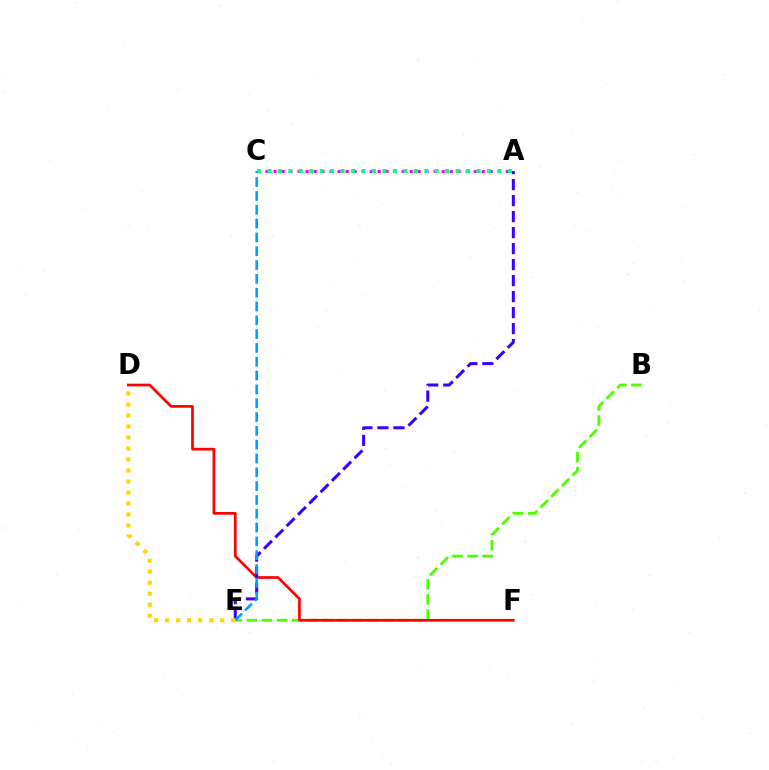{('B', 'E'): [{'color': '#4fff00', 'line_style': 'dashed', 'thickness': 2.05}], ('A', 'C'): [{'color': '#ff00ed', 'line_style': 'dotted', 'thickness': 2.18}, {'color': '#00ff86', 'line_style': 'dotted', 'thickness': 2.84}], ('D', 'F'): [{'color': '#ff0000', 'line_style': 'solid', 'thickness': 1.94}], ('A', 'E'): [{'color': '#3700ff', 'line_style': 'dashed', 'thickness': 2.17}], ('C', 'E'): [{'color': '#009eff', 'line_style': 'dashed', 'thickness': 1.88}], ('D', 'E'): [{'color': '#ffd500', 'line_style': 'dotted', 'thickness': 2.99}]}